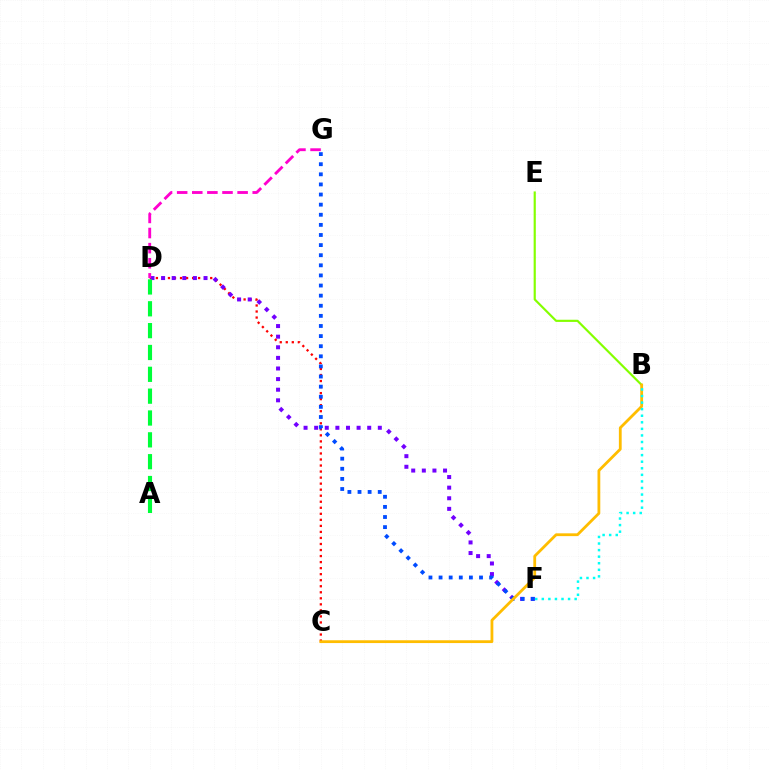{('C', 'D'): [{'color': '#ff0000', 'line_style': 'dotted', 'thickness': 1.64}], ('D', 'F'): [{'color': '#7200ff', 'line_style': 'dotted', 'thickness': 2.88}], ('B', 'E'): [{'color': '#84ff00', 'line_style': 'solid', 'thickness': 1.56}], ('F', 'G'): [{'color': '#004bff', 'line_style': 'dotted', 'thickness': 2.75}], ('B', 'C'): [{'color': '#ffbd00', 'line_style': 'solid', 'thickness': 2.01}], ('D', 'G'): [{'color': '#ff00cf', 'line_style': 'dashed', 'thickness': 2.05}], ('B', 'F'): [{'color': '#00fff6', 'line_style': 'dotted', 'thickness': 1.78}], ('A', 'D'): [{'color': '#00ff39', 'line_style': 'dashed', 'thickness': 2.97}]}